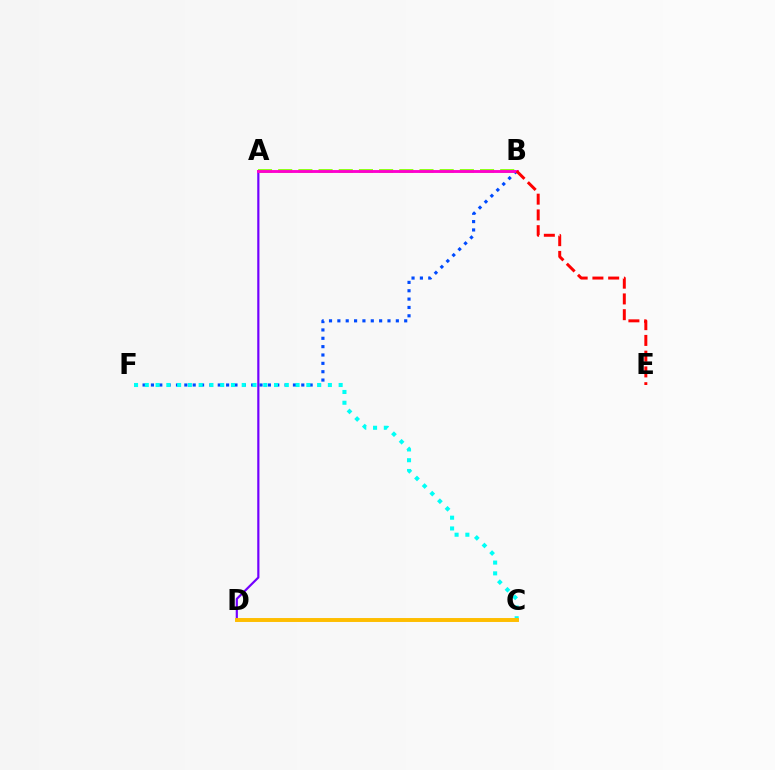{('A', 'D'): [{'color': '#7200ff', 'line_style': 'solid', 'thickness': 1.57}], ('A', 'B'): [{'color': '#84ff00', 'line_style': 'dashed', 'thickness': 2.74}, {'color': '#ff00cf', 'line_style': 'solid', 'thickness': 2.07}], ('B', 'F'): [{'color': '#004bff', 'line_style': 'dotted', 'thickness': 2.27}], ('C', 'D'): [{'color': '#00ff39', 'line_style': 'dashed', 'thickness': 1.67}, {'color': '#ffbd00', 'line_style': 'solid', 'thickness': 2.82}], ('C', 'F'): [{'color': '#00fff6', 'line_style': 'dotted', 'thickness': 2.93}], ('B', 'E'): [{'color': '#ff0000', 'line_style': 'dashed', 'thickness': 2.14}]}